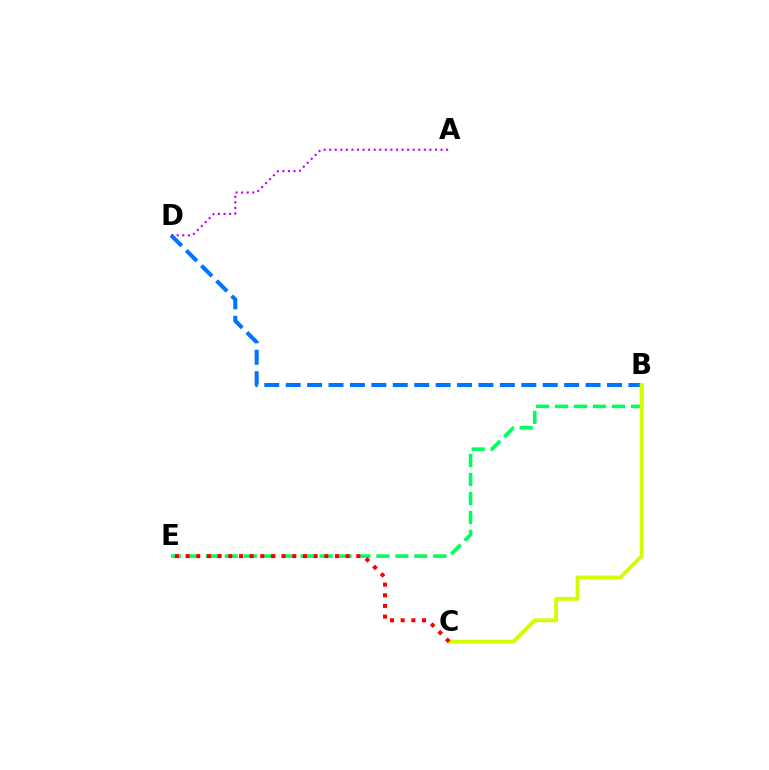{('B', 'D'): [{'color': '#0074ff', 'line_style': 'dashed', 'thickness': 2.91}], ('B', 'E'): [{'color': '#00ff5c', 'line_style': 'dashed', 'thickness': 2.58}], ('B', 'C'): [{'color': '#d1ff00', 'line_style': 'solid', 'thickness': 2.78}], ('A', 'D'): [{'color': '#b900ff', 'line_style': 'dotted', 'thickness': 1.51}], ('C', 'E'): [{'color': '#ff0000', 'line_style': 'dotted', 'thickness': 2.9}]}